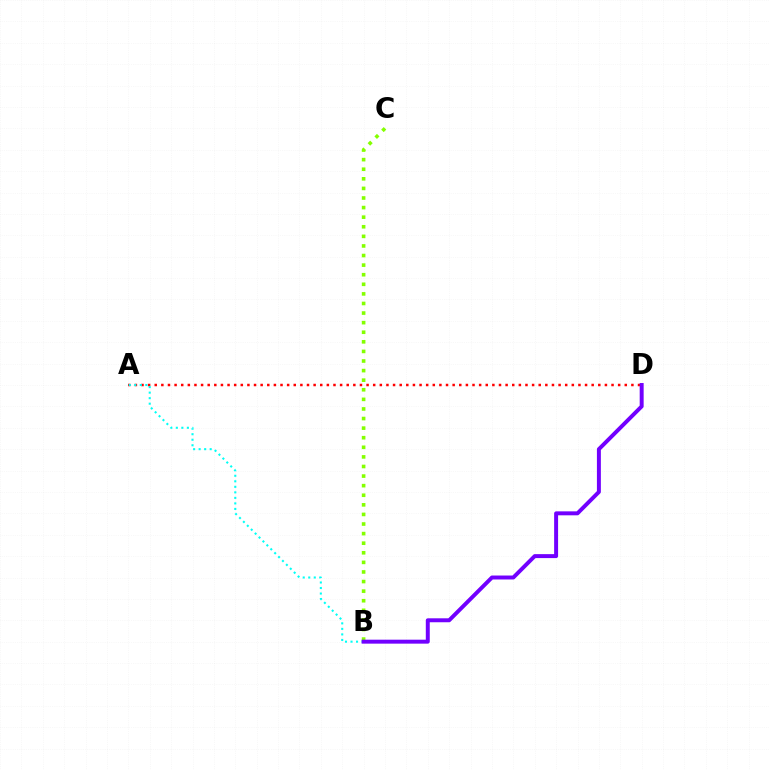{('B', 'C'): [{'color': '#84ff00', 'line_style': 'dotted', 'thickness': 2.61}], ('A', 'D'): [{'color': '#ff0000', 'line_style': 'dotted', 'thickness': 1.8}], ('A', 'B'): [{'color': '#00fff6', 'line_style': 'dotted', 'thickness': 1.5}], ('B', 'D'): [{'color': '#7200ff', 'line_style': 'solid', 'thickness': 2.85}]}